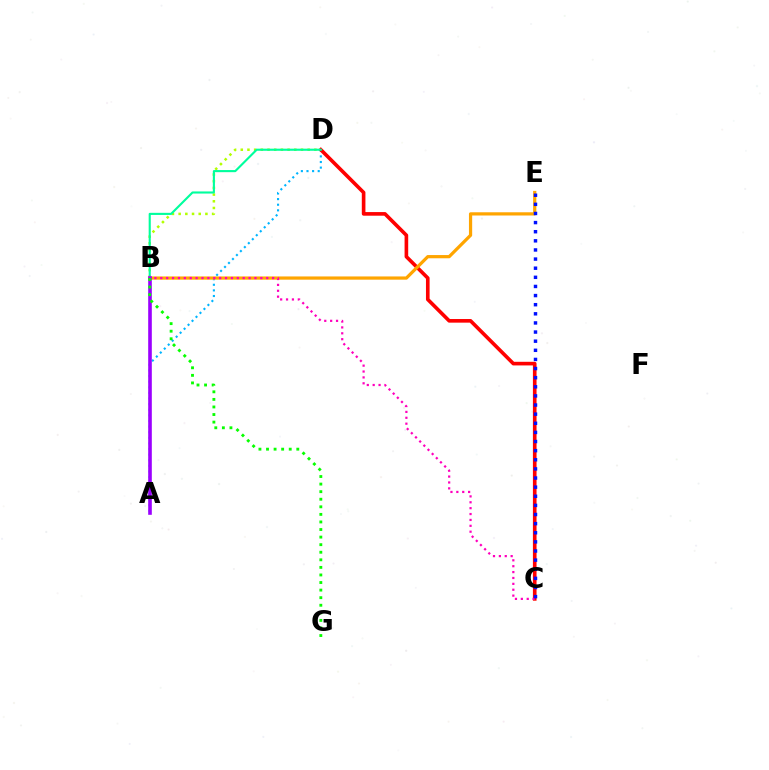{('A', 'D'): [{'color': '#00b5ff', 'line_style': 'dotted', 'thickness': 1.52}], ('C', 'D'): [{'color': '#ff0000', 'line_style': 'solid', 'thickness': 2.61}], ('B', 'D'): [{'color': '#b3ff00', 'line_style': 'dotted', 'thickness': 1.82}, {'color': '#00ff9d', 'line_style': 'solid', 'thickness': 1.53}], ('B', 'E'): [{'color': '#ffa500', 'line_style': 'solid', 'thickness': 2.32}], ('B', 'C'): [{'color': '#ff00bd', 'line_style': 'dotted', 'thickness': 1.6}], ('A', 'B'): [{'color': '#9b00ff', 'line_style': 'solid', 'thickness': 2.6}], ('C', 'E'): [{'color': '#0010ff', 'line_style': 'dotted', 'thickness': 2.48}], ('B', 'G'): [{'color': '#08ff00', 'line_style': 'dotted', 'thickness': 2.06}]}